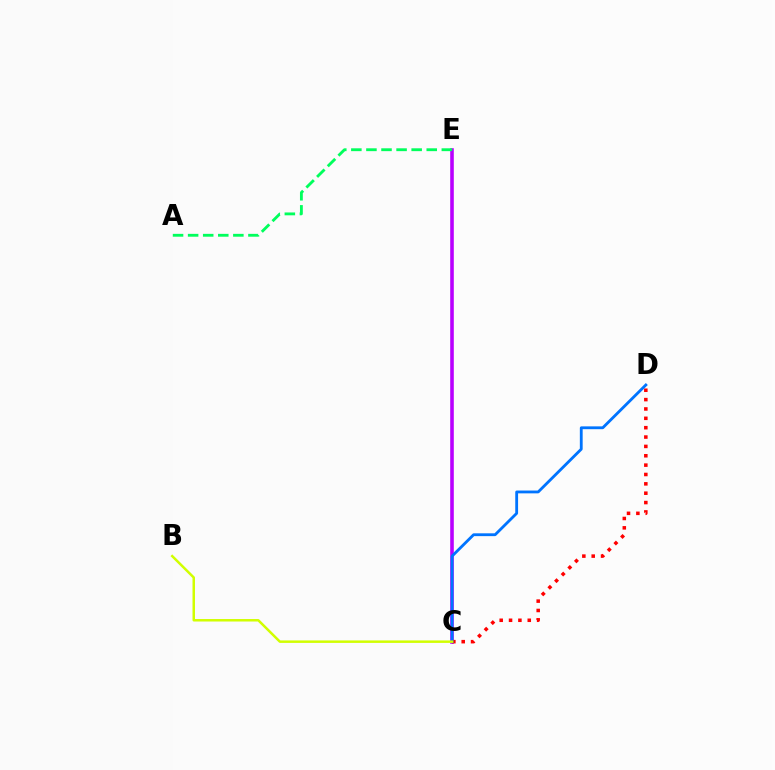{('C', 'E'): [{'color': '#b900ff', 'line_style': 'solid', 'thickness': 2.59}], ('C', 'D'): [{'color': '#ff0000', 'line_style': 'dotted', 'thickness': 2.54}, {'color': '#0074ff', 'line_style': 'solid', 'thickness': 2.03}], ('B', 'C'): [{'color': '#d1ff00', 'line_style': 'solid', 'thickness': 1.79}], ('A', 'E'): [{'color': '#00ff5c', 'line_style': 'dashed', 'thickness': 2.05}]}